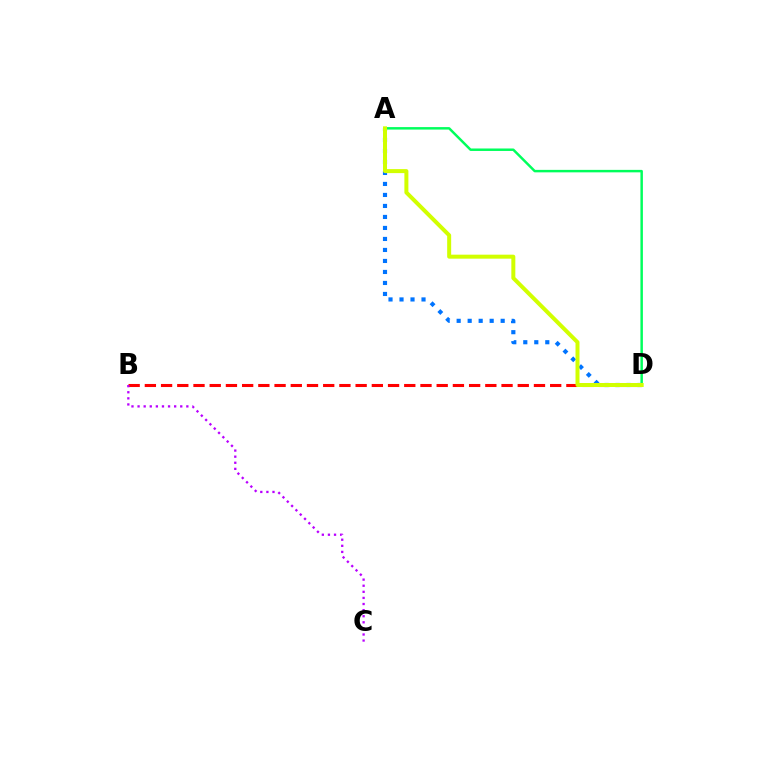{('B', 'D'): [{'color': '#ff0000', 'line_style': 'dashed', 'thickness': 2.2}], ('A', 'D'): [{'color': '#0074ff', 'line_style': 'dotted', 'thickness': 2.99}, {'color': '#00ff5c', 'line_style': 'solid', 'thickness': 1.78}, {'color': '#d1ff00', 'line_style': 'solid', 'thickness': 2.88}], ('B', 'C'): [{'color': '#b900ff', 'line_style': 'dotted', 'thickness': 1.66}]}